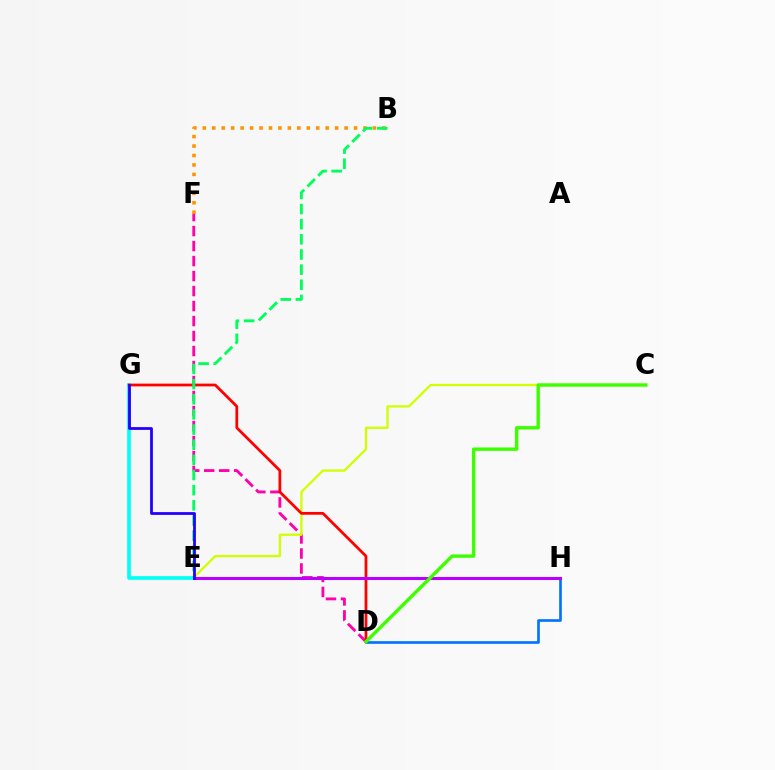{('D', 'F'): [{'color': '#ff00ac', 'line_style': 'dashed', 'thickness': 2.04}], ('C', 'E'): [{'color': '#d1ff00', 'line_style': 'solid', 'thickness': 1.65}], ('D', 'H'): [{'color': '#0074ff', 'line_style': 'solid', 'thickness': 1.91}], ('E', 'G'): [{'color': '#00fff6', 'line_style': 'solid', 'thickness': 2.64}, {'color': '#2500ff', 'line_style': 'solid', 'thickness': 2.01}], ('B', 'F'): [{'color': '#ff9400', 'line_style': 'dotted', 'thickness': 2.57}], ('D', 'G'): [{'color': '#ff0000', 'line_style': 'solid', 'thickness': 1.98}], ('E', 'H'): [{'color': '#b900ff', 'line_style': 'solid', 'thickness': 2.2}], ('C', 'D'): [{'color': '#3dff00', 'line_style': 'solid', 'thickness': 2.44}], ('B', 'E'): [{'color': '#00ff5c', 'line_style': 'dashed', 'thickness': 2.06}]}